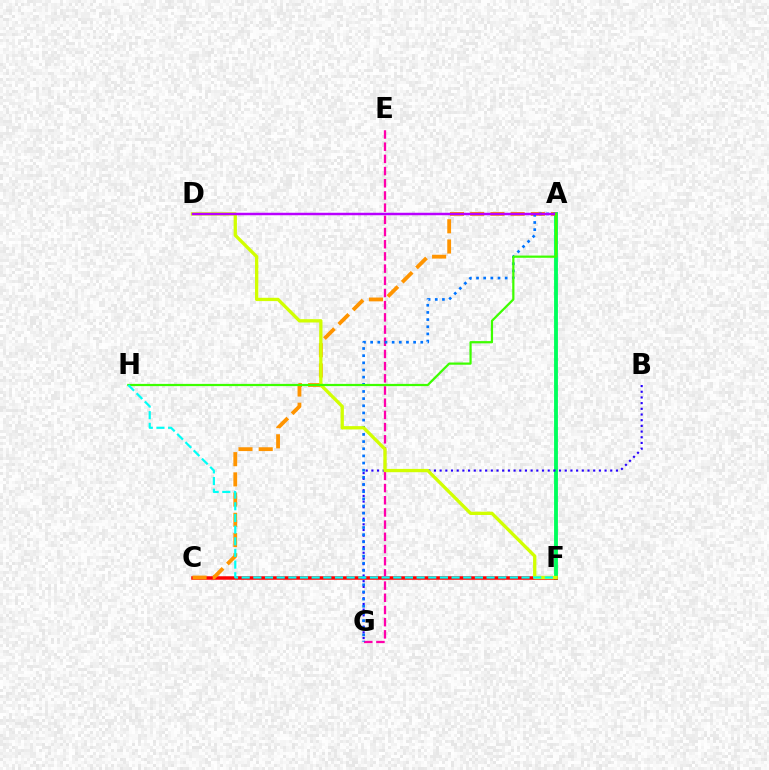{('A', 'F'): [{'color': '#00ff5c', 'line_style': 'solid', 'thickness': 2.78}], ('B', 'G'): [{'color': '#2500ff', 'line_style': 'dotted', 'thickness': 1.55}], ('C', 'F'): [{'color': '#ff0000', 'line_style': 'solid', 'thickness': 2.52}], ('A', 'C'): [{'color': '#ff9400', 'line_style': 'dashed', 'thickness': 2.75}], ('E', 'G'): [{'color': '#ff00ac', 'line_style': 'dashed', 'thickness': 1.66}], ('A', 'G'): [{'color': '#0074ff', 'line_style': 'dotted', 'thickness': 1.95}], ('D', 'F'): [{'color': '#d1ff00', 'line_style': 'solid', 'thickness': 2.38}], ('A', 'D'): [{'color': '#b900ff', 'line_style': 'solid', 'thickness': 1.77}], ('A', 'H'): [{'color': '#3dff00', 'line_style': 'solid', 'thickness': 1.6}], ('F', 'H'): [{'color': '#00fff6', 'line_style': 'dashed', 'thickness': 1.58}]}